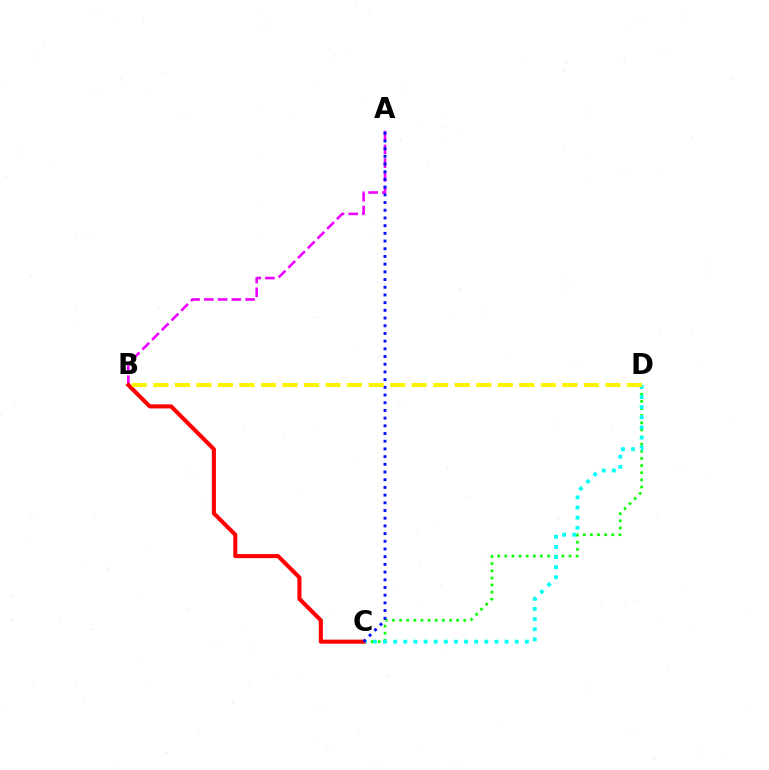{('C', 'D'): [{'color': '#08ff00', 'line_style': 'dotted', 'thickness': 1.94}, {'color': '#00fff6', 'line_style': 'dotted', 'thickness': 2.75}], ('A', 'B'): [{'color': '#ee00ff', 'line_style': 'dashed', 'thickness': 1.87}], ('B', 'C'): [{'color': '#ff0000', 'line_style': 'solid', 'thickness': 2.93}], ('A', 'C'): [{'color': '#0010ff', 'line_style': 'dotted', 'thickness': 2.09}], ('B', 'D'): [{'color': '#fcf500', 'line_style': 'dashed', 'thickness': 2.92}]}